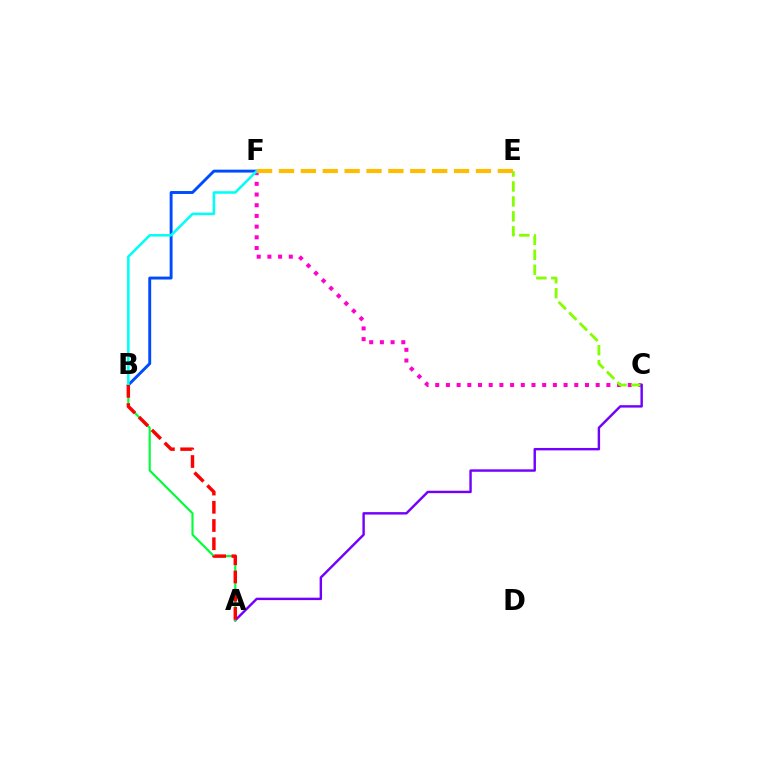{('C', 'F'): [{'color': '#ff00cf', 'line_style': 'dotted', 'thickness': 2.91}], ('C', 'E'): [{'color': '#84ff00', 'line_style': 'dashed', 'thickness': 2.03}], ('A', 'C'): [{'color': '#7200ff', 'line_style': 'solid', 'thickness': 1.74}], ('B', 'F'): [{'color': '#004bff', 'line_style': 'solid', 'thickness': 2.1}, {'color': '#00fff6', 'line_style': 'solid', 'thickness': 1.84}], ('A', 'B'): [{'color': '#00ff39', 'line_style': 'solid', 'thickness': 1.55}, {'color': '#ff0000', 'line_style': 'dashed', 'thickness': 2.47}], ('E', 'F'): [{'color': '#ffbd00', 'line_style': 'dashed', 'thickness': 2.97}]}